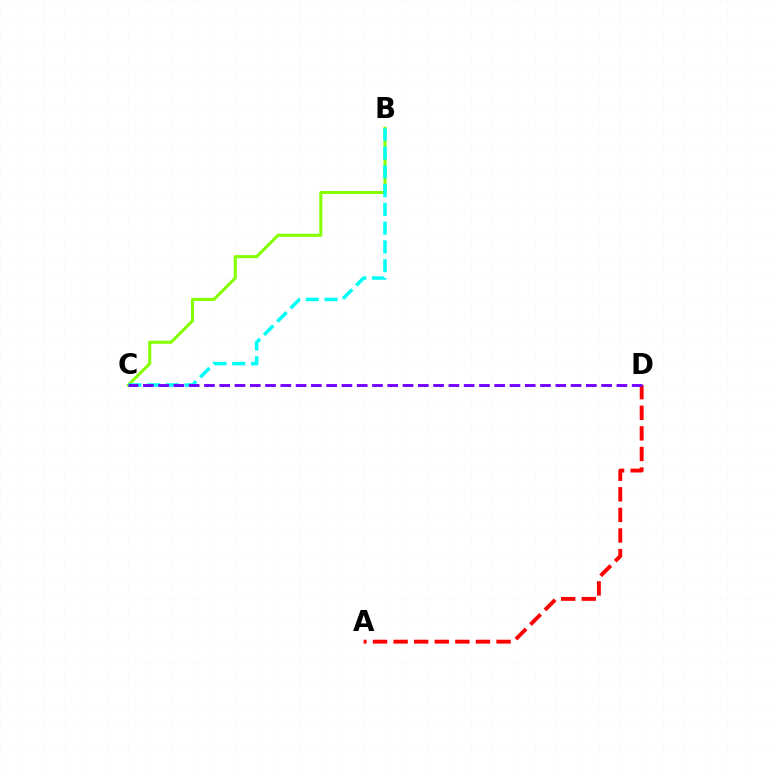{('B', 'C'): [{'color': '#84ff00', 'line_style': 'solid', 'thickness': 2.21}, {'color': '#00fff6', 'line_style': 'dashed', 'thickness': 2.55}], ('A', 'D'): [{'color': '#ff0000', 'line_style': 'dashed', 'thickness': 2.8}], ('C', 'D'): [{'color': '#7200ff', 'line_style': 'dashed', 'thickness': 2.08}]}